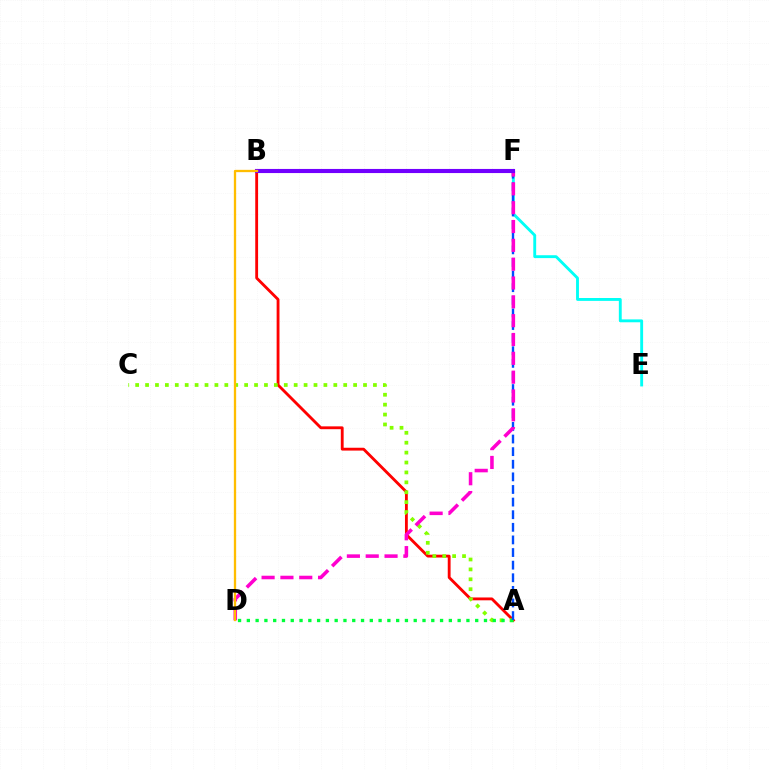{('A', 'B'): [{'color': '#ff0000', 'line_style': 'solid', 'thickness': 2.04}], ('A', 'C'): [{'color': '#84ff00', 'line_style': 'dotted', 'thickness': 2.69}], ('E', 'F'): [{'color': '#00fff6', 'line_style': 'solid', 'thickness': 2.07}], ('A', 'D'): [{'color': '#00ff39', 'line_style': 'dotted', 'thickness': 2.39}], ('A', 'F'): [{'color': '#004bff', 'line_style': 'dashed', 'thickness': 1.71}], ('D', 'F'): [{'color': '#ff00cf', 'line_style': 'dashed', 'thickness': 2.56}], ('B', 'F'): [{'color': '#7200ff', 'line_style': 'solid', 'thickness': 2.96}], ('B', 'D'): [{'color': '#ffbd00', 'line_style': 'solid', 'thickness': 1.66}]}